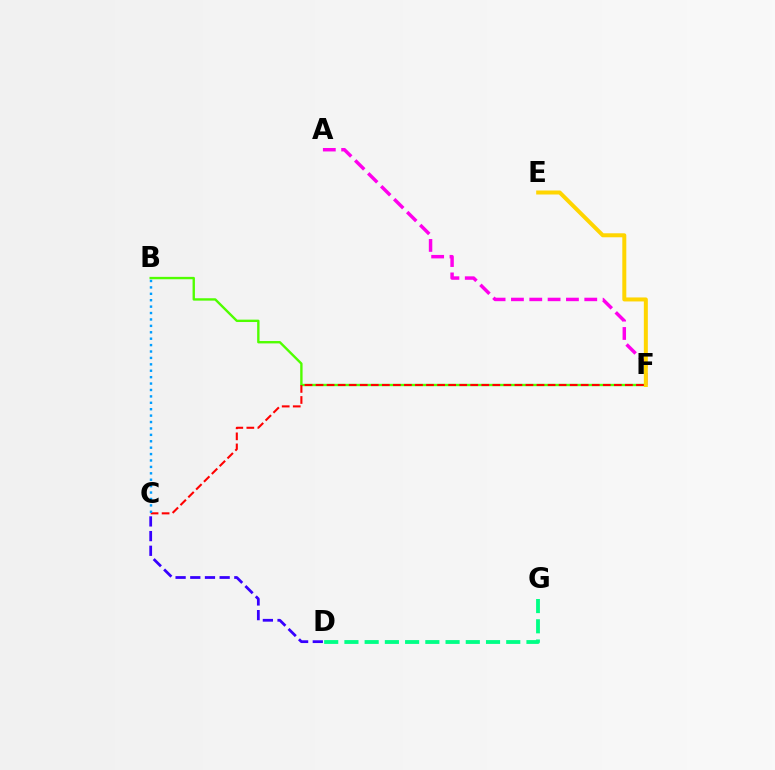{('A', 'F'): [{'color': '#ff00ed', 'line_style': 'dashed', 'thickness': 2.49}], ('C', 'D'): [{'color': '#3700ff', 'line_style': 'dashed', 'thickness': 1.99}], ('B', 'F'): [{'color': '#4fff00', 'line_style': 'solid', 'thickness': 1.71}], ('E', 'F'): [{'color': '#ffd500', 'line_style': 'solid', 'thickness': 2.88}], ('C', 'F'): [{'color': '#ff0000', 'line_style': 'dashed', 'thickness': 1.5}], ('B', 'C'): [{'color': '#009eff', 'line_style': 'dotted', 'thickness': 1.74}], ('D', 'G'): [{'color': '#00ff86', 'line_style': 'dashed', 'thickness': 2.75}]}